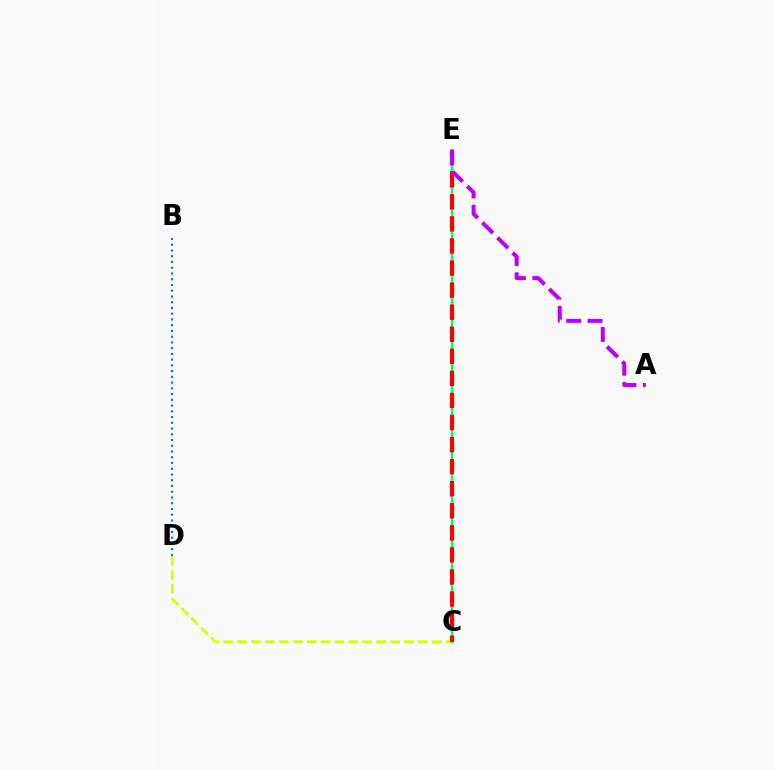{('C', 'D'): [{'color': '#d1ff00', 'line_style': 'dashed', 'thickness': 1.89}], ('B', 'D'): [{'color': '#0074ff', 'line_style': 'dotted', 'thickness': 1.56}], ('C', 'E'): [{'color': '#00ff5c', 'line_style': 'solid', 'thickness': 1.75}, {'color': '#ff0000', 'line_style': 'dashed', 'thickness': 3.0}], ('A', 'E'): [{'color': '#b900ff', 'line_style': 'dashed', 'thickness': 2.9}]}